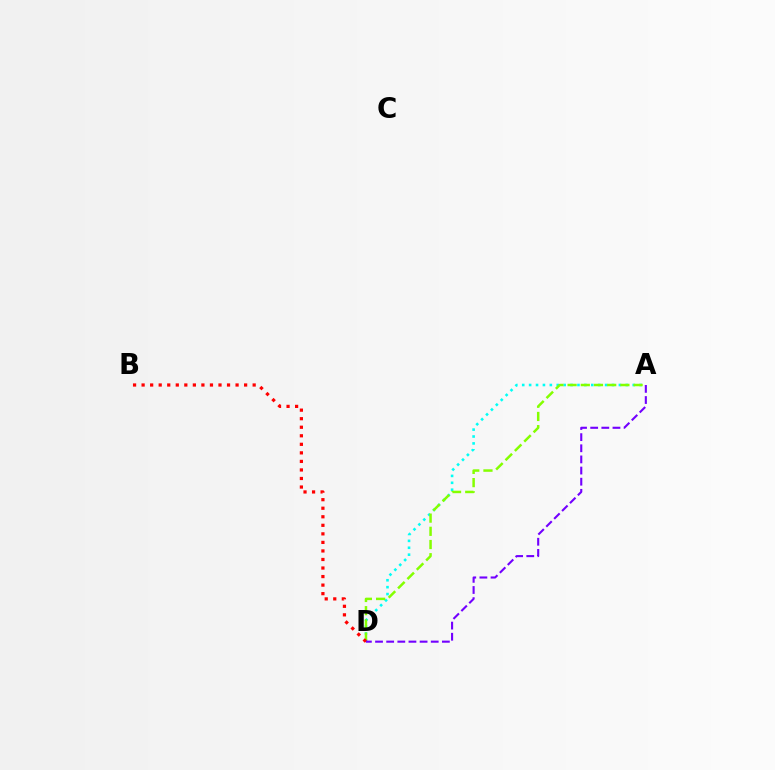{('A', 'D'): [{'color': '#00fff6', 'line_style': 'dotted', 'thickness': 1.88}, {'color': '#84ff00', 'line_style': 'dashed', 'thickness': 1.79}, {'color': '#7200ff', 'line_style': 'dashed', 'thickness': 1.51}], ('B', 'D'): [{'color': '#ff0000', 'line_style': 'dotted', 'thickness': 2.32}]}